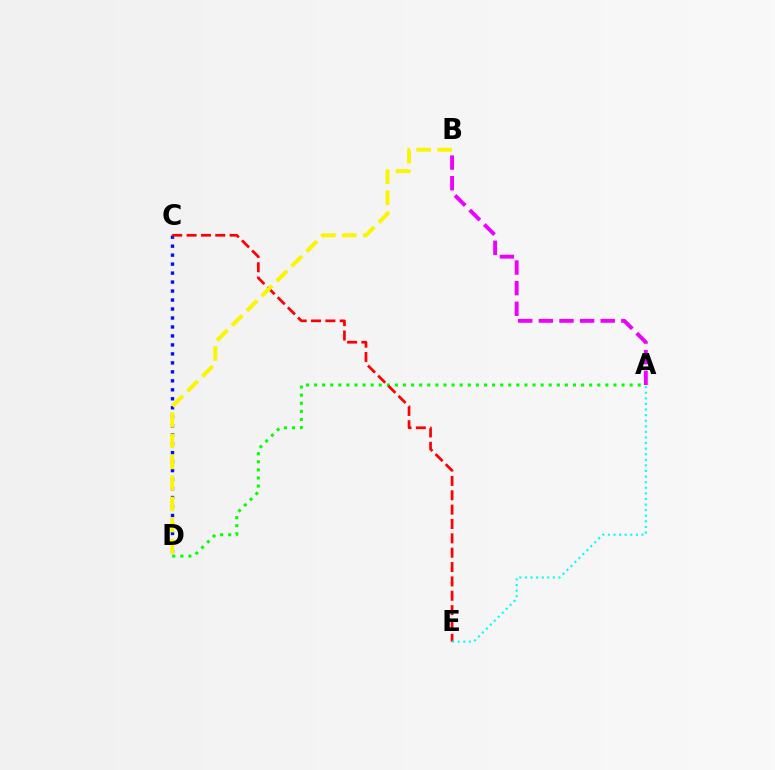{('A', 'D'): [{'color': '#08ff00', 'line_style': 'dotted', 'thickness': 2.2}], ('C', 'D'): [{'color': '#0010ff', 'line_style': 'dotted', 'thickness': 2.44}], ('C', 'E'): [{'color': '#ff0000', 'line_style': 'dashed', 'thickness': 1.95}], ('A', 'B'): [{'color': '#ee00ff', 'line_style': 'dashed', 'thickness': 2.8}], ('A', 'E'): [{'color': '#00fff6', 'line_style': 'dotted', 'thickness': 1.52}], ('B', 'D'): [{'color': '#fcf500', 'line_style': 'dashed', 'thickness': 2.86}]}